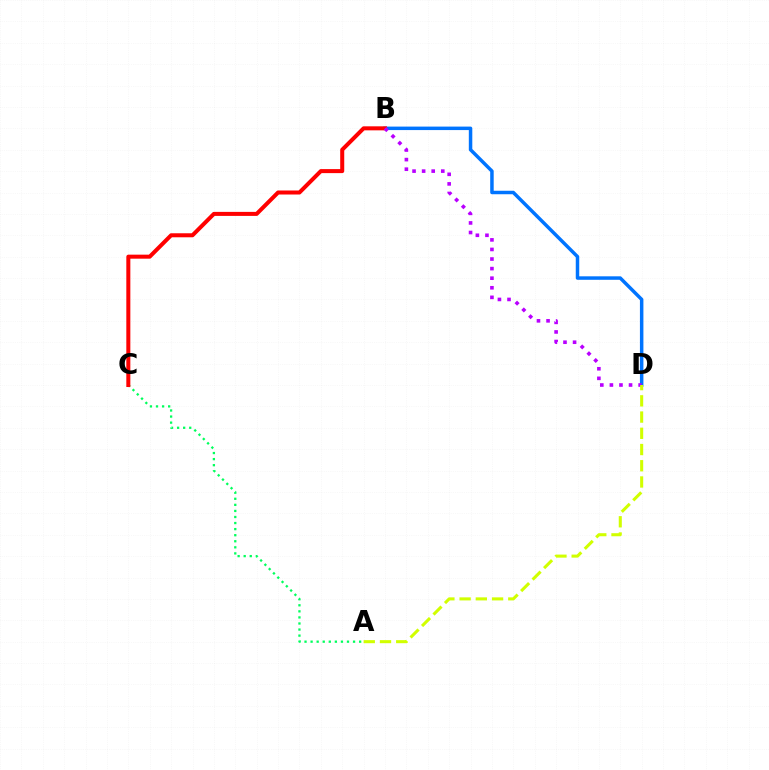{('B', 'D'): [{'color': '#0074ff', 'line_style': 'solid', 'thickness': 2.51}, {'color': '#b900ff', 'line_style': 'dotted', 'thickness': 2.6}], ('A', 'C'): [{'color': '#00ff5c', 'line_style': 'dotted', 'thickness': 1.65}], ('B', 'C'): [{'color': '#ff0000', 'line_style': 'solid', 'thickness': 2.9}], ('A', 'D'): [{'color': '#d1ff00', 'line_style': 'dashed', 'thickness': 2.2}]}